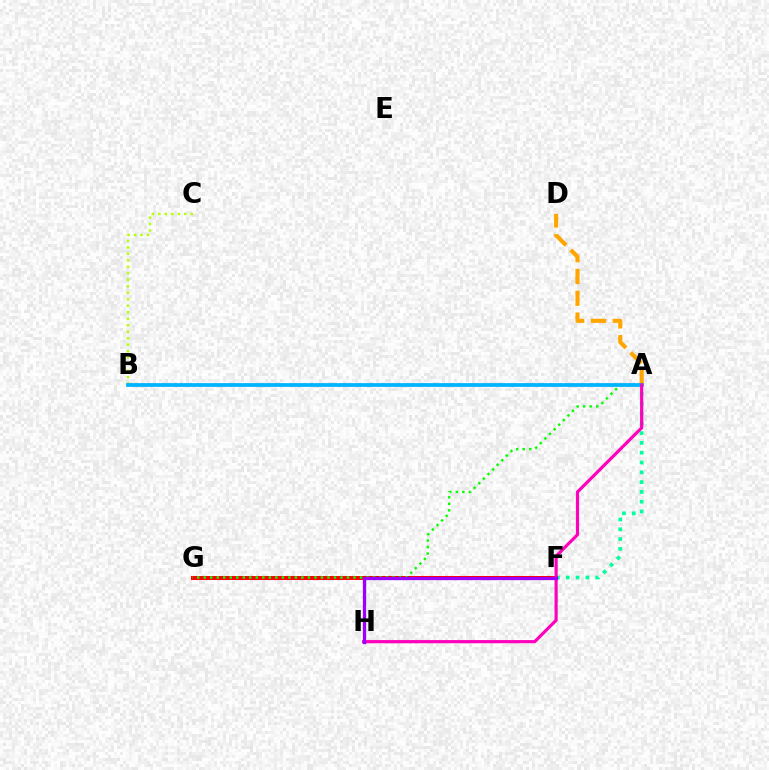{('A', 'F'): [{'color': '#00ff9d', 'line_style': 'dotted', 'thickness': 2.66}], ('A', 'D'): [{'color': '#ffa500', 'line_style': 'dashed', 'thickness': 2.96}], ('F', 'G'): [{'color': '#ff0000', 'line_style': 'solid', 'thickness': 2.9}], ('B', 'C'): [{'color': '#b3ff00', 'line_style': 'dotted', 'thickness': 1.76}], ('A', 'G'): [{'color': '#08ff00', 'line_style': 'dotted', 'thickness': 1.77}], ('A', 'B'): [{'color': '#0010ff', 'line_style': 'solid', 'thickness': 1.67}, {'color': '#00b5ff', 'line_style': 'solid', 'thickness': 2.65}], ('A', 'H'): [{'color': '#ff00bd', 'line_style': 'solid', 'thickness': 2.29}], ('F', 'H'): [{'color': '#9b00ff', 'line_style': 'solid', 'thickness': 2.36}]}